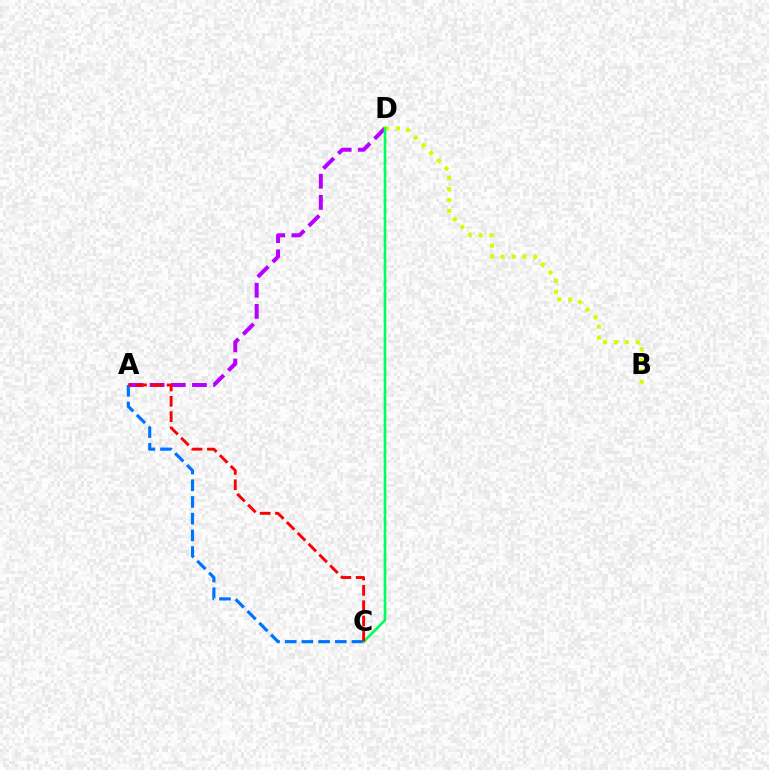{('B', 'D'): [{'color': '#d1ff00', 'line_style': 'dotted', 'thickness': 2.95}], ('A', 'D'): [{'color': '#b900ff', 'line_style': 'dashed', 'thickness': 2.87}], ('A', 'C'): [{'color': '#0074ff', 'line_style': 'dashed', 'thickness': 2.27}, {'color': '#ff0000', 'line_style': 'dashed', 'thickness': 2.08}], ('C', 'D'): [{'color': '#00ff5c', 'line_style': 'solid', 'thickness': 1.9}]}